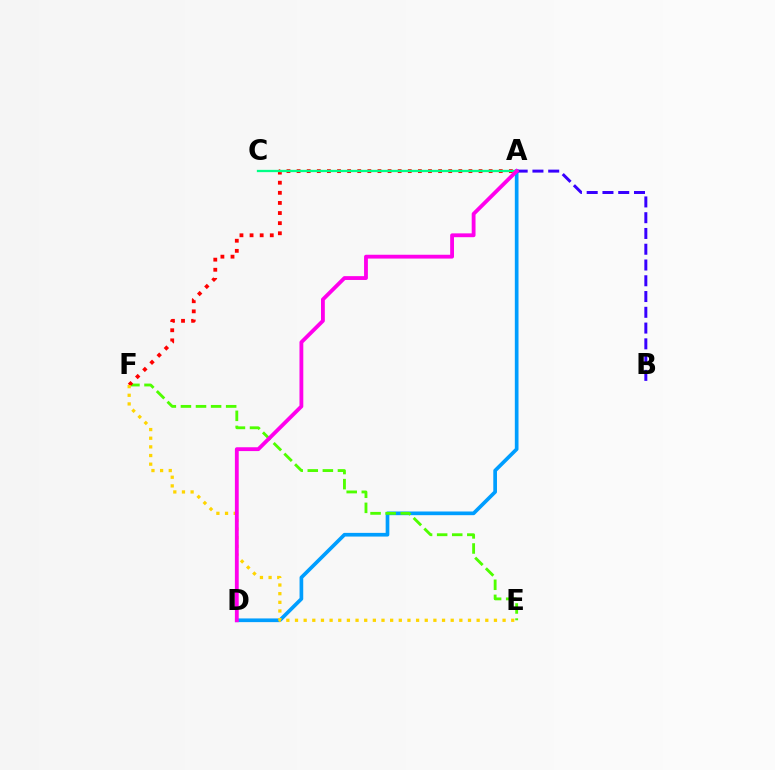{('A', 'D'): [{'color': '#009eff', 'line_style': 'solid', 'thickness': 2.65}, {'color': '#ff00ed', 'line_style': 'solid', 'thickness': 2.75}], ('E', 'F'): [{'color': '#4fff00', 'line_style': 'dashed', 'thickness': 2.05}, {'color': '#ffd500', 'line_style': 'dotted', 'thickness': 2.35}], ('A', 'F'): [{'color': '#ff0000', 'line_style': 'dotted', 'thickness': 2.75}], ('A', 'B'): [{'color': '#3700ff', 'line_style': 'dashed', 'thickness': 2.14}], ('A', 'C'): [{'color': '#00ff86', 'line_style': 'solid', 'thickness': 1.65}]}